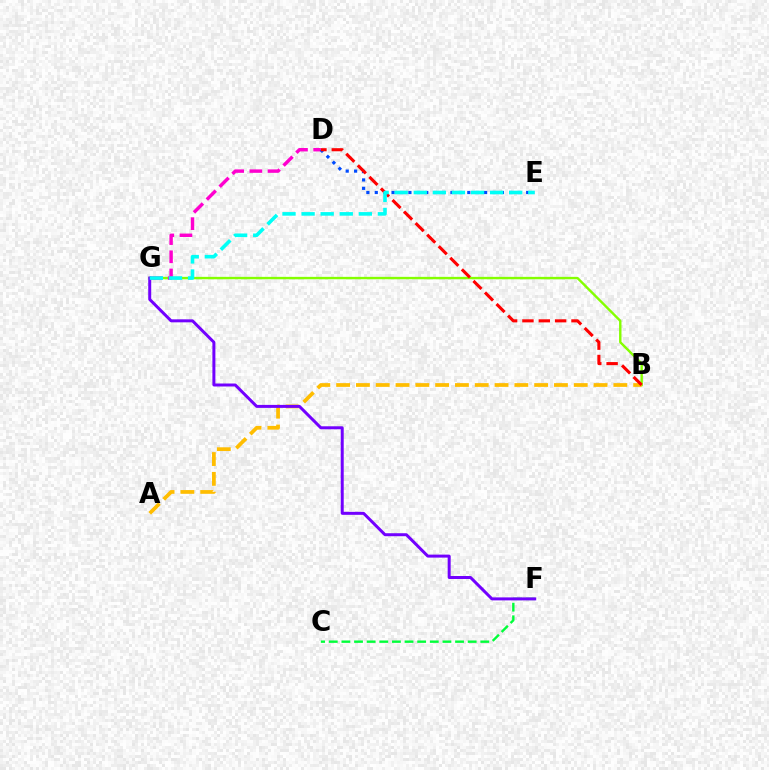{('C', 'F'): [{'color': '#00ff39', 'line_style': 'dashed', 'thickness': 1.72}], ('B', 'G'): [{'color': '#84ff00', 'line_style': 'solid', 'thickness': 1.73}], ('A', 'B'): [{'color': '#ffbd00', 'line_style': 'dashed', 'thickness': 2.69}], ('D', 'G'): [{'color': '#ff00cf', 'line_style': 'dashed', 'thickness': 2.47}], ('D', 'E'): [{'color': '#004bff', 'line_style': 'dotted', 'thickness': 2.29}], ('B', 'D'): [{'color': '#ff0000', 'line_style': 'dashed', 'thickness': 2.22}], ('F', 'G'): [{'color': '#7200ff', 'line_style': 'solid', 'thickness': 2.15}], ('E', 'G'): [{'color': '#00fff6', 'line_style': 'dashed', 'thickness': 2.59}]}